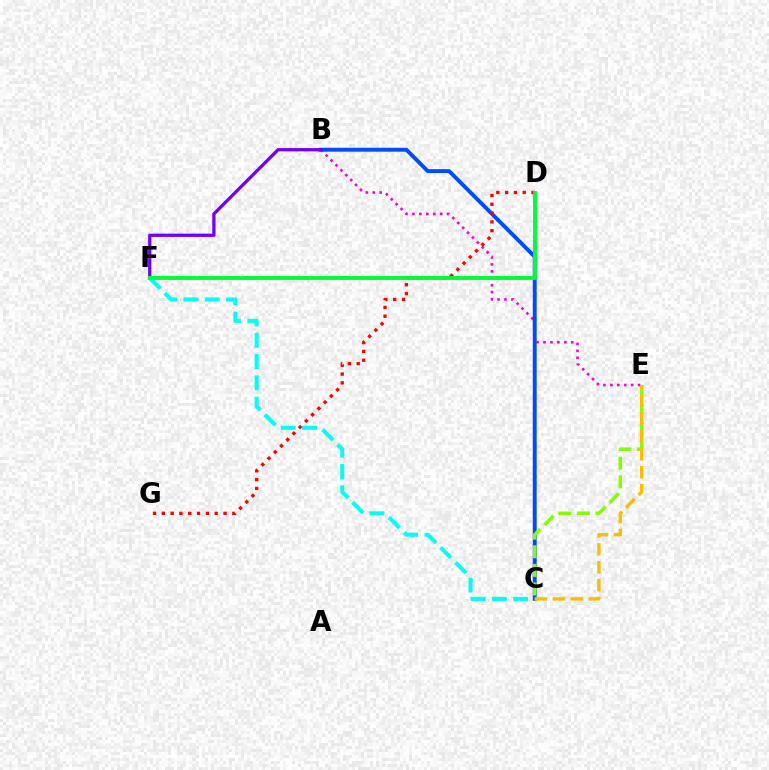{('B', 'E'): [{'color': '#ff00cf', 'line_style': 'dotted', 'thickness': 1.88}], ('B', 'C'): [{'color': '#004bff', 'line_style': 'solid', 'thickness': 2.82}], ('B', 'F'): [{'color': '#7200ff', 'line_style': 'solid', 'thickness': 2.34}], ('C', 'F'): [{'color': '#00fff6', 'line_style': 'dashed', 'thickness': 2.89}], ('C', 'E'): [{'color': '#84ff00', 'line_style': 'dashed', 'thickness': 2.53}, {'color': '#ffbd00', 'line_style': 'dashed', 'thickness': 2.43}], ('D', 'G'): [{'color': '#ff0000', 'line_style': 'dotted', 'thickness': 2.39}], ('D', 'F'): [{'color': '#00ff39', 'line_style': 'solid', 'thickness': 2.82}]}